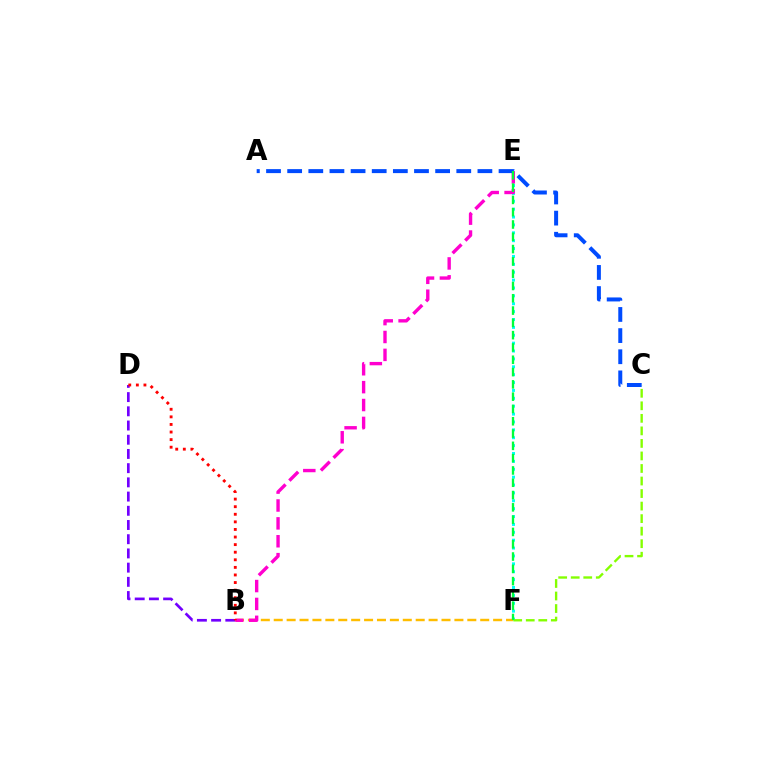{('E', 'F'): [{'color': '#00fff6', 'line_style': 'dotted', 'thickness': 2.14}, {'color': '#00ff39', 'line_style': 'dashed', 'thickness': 1.67}], ('C', 'F'): [{'color': '#84ff00', 'line_style': 'dashed', 'thickness': 1.7}], ('B', 'F'): [{'color': '#ffbd00', 'line_style': 'dashed', 'thickness': 1.75}], ('B', 'D'): [{'color': '#7200ff', 'line_style': 'dashed', 'thickness': 1.93}, {'color': '#ff0000', 'line_style': 'dotted', 'thickness': 2.06}], ('B', 'E'): [{'color': '#ff00cf', 'line_style': 'dashed', 'thickness': 2.43}], ('A', 'C'): [{'color': '#004bff', 'line_style': 'dashed', 'thickness': 2.87}]}